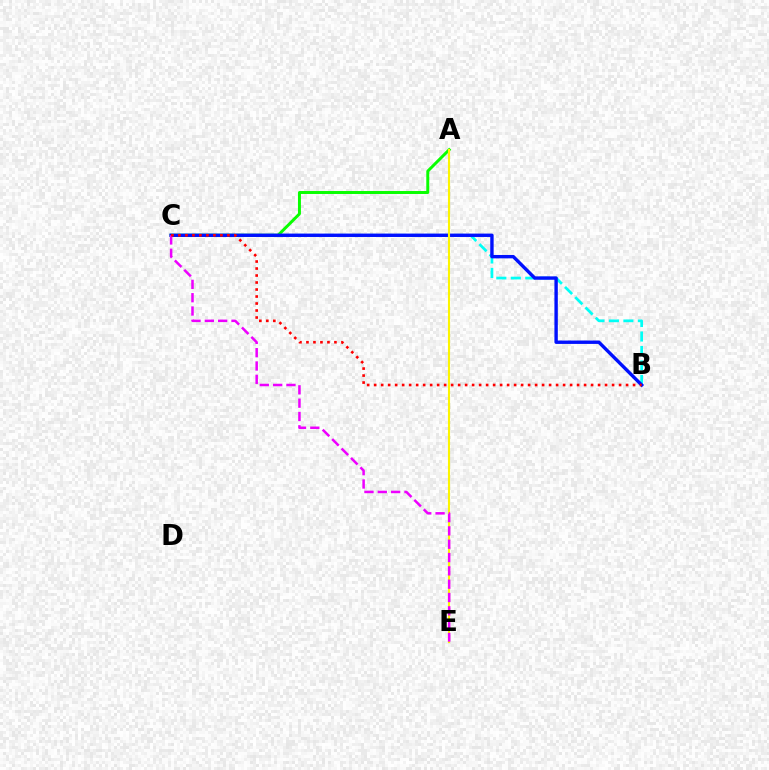{('B', 'C'): [{'color': '#00fff6', 'line_style': 'dashed', 'thickness': 1.97}, {'color': '#0010ff', 'line_style': 'solid', 'thickness': 2.44}, {'color': '#ff0000', 'line_style': 'dotted', 'thickness': 1.9}], ('A', 'C'): [{'color': '#08ff00', 'line_style': 'solid', 'thickness': 2.13}], ('A', 'E'): [{'color': '#fcf500', 'line_style': 'solid', 'thickness': 1.52}], ('C', 'E'): [{'color': '#ee00ff', 'line_style': 'dashed', 'thickness': 1.81}]}